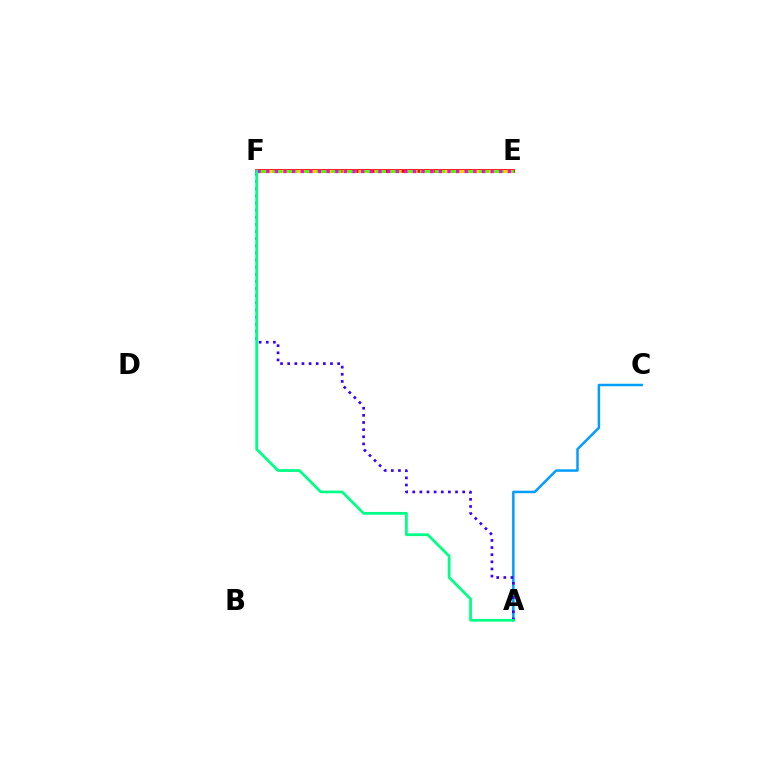{('E', 'F'): [{'color': '#ff0000', 'line_style': 'solid', 'thickness': 2.68}, {'color': '#ffd500', 'line_style': 'dashed', 'thickness': 2.17}, {'color': '#4fff00', 'line_style': 'dashed', 'thickness': 2.01}, {'color': '#ff00ed', 'line_style': 'dotted', 'thickness': 2.34}], ('A', 'C'): [{'color': '#009eff', 'line_style': 'solid', 'thickness': 1.79}], ('A', 'F'): [{'color': '#3700ff', 'line_style': 'dotted', 'thickness': 1.94}, {'color': '#00ff86', 'line_style': 'solid', 'thickness': 1.98}]}